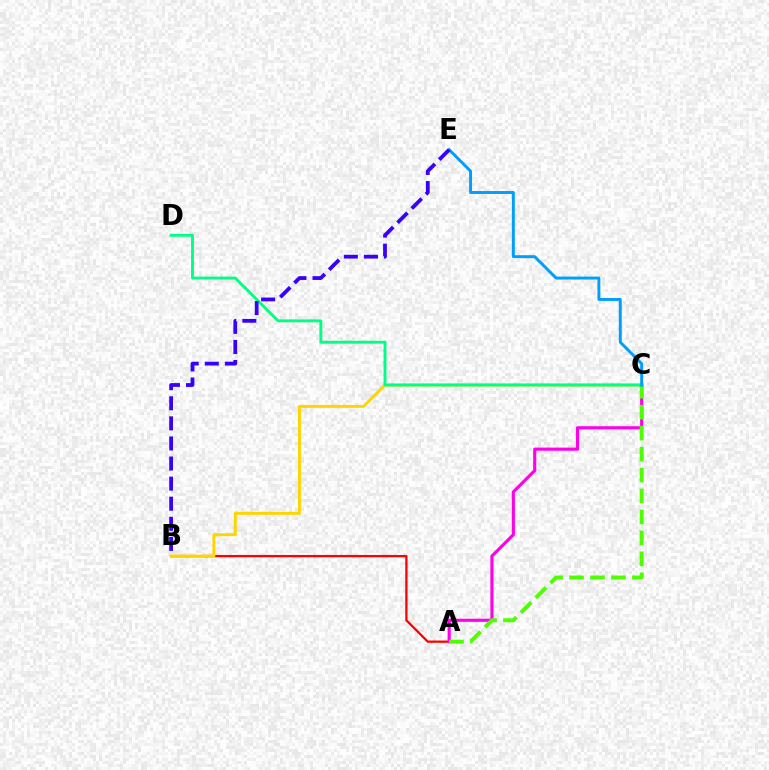{('A', 'B'): [{'color': '#ff0000', 'line_style': 'solid', 'thickness': 1.64}], ('B', 'C'): [{'color': '#ffd500', 'line_style': 'solid', 'thickness': 2.11}], ('A', 'C'): [{'color': '#ff00ed', 'line_style': 'solid', 'thickness': 2.25}, {'color': '#4fff00', 'line_style': 'dashed', 'thickness': 2.85}], ('C', 'D'): [{'color': '#00ff86', 'line_style': 'solid', 'thickness': 2.08}], ('C', 'E'): [{'color': '#009eff', 'line_style': 'solid', 'thickness': 2.11}], ('B', 'E'): [{'color': '#3700ff', 'line_style': 'dashed', 'thickness': 2.73}]}